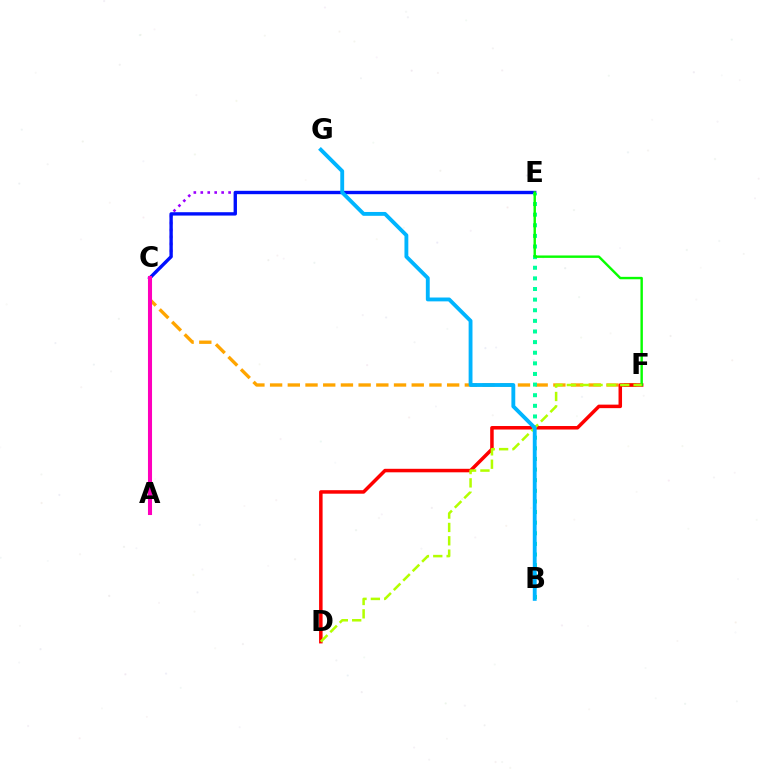{('C', 'F'): [{'color': '#ffa500', 'line_style': 'dashed', 'thickness': 2.41}], ('C', 'E'): [{'color': '#9b00ff', 'line_style': 'dotted', 'thickness': 1.89}, {'color': '#0010ff', 'line_style': 'solid', 'thickness': 2.42}], ('B', 'E'): [{'color': '#00ff9d', 'line_style': 'dotted', 'thickness': 2.89}], ('D', 'F'): [{'color': '#ff0000', 'line_style': 'solid', 'thickness': 2.53}, {'color': '#b3ff00', 'line_style': 'dashed', 'thickness': 1.81}], ('E', 'F'): [{'color': '#08ff00', 'line_style': 'solid', 'thickness': 1.74}], ('A', 'C'): [{'color': '#ff00bd', 'line_style': 'solid', 'thickness': 2.93}], ('B', 'G'): [{'color': '#00b5ff', 'line_style': 'solid', 'thickness': 2.78}]}